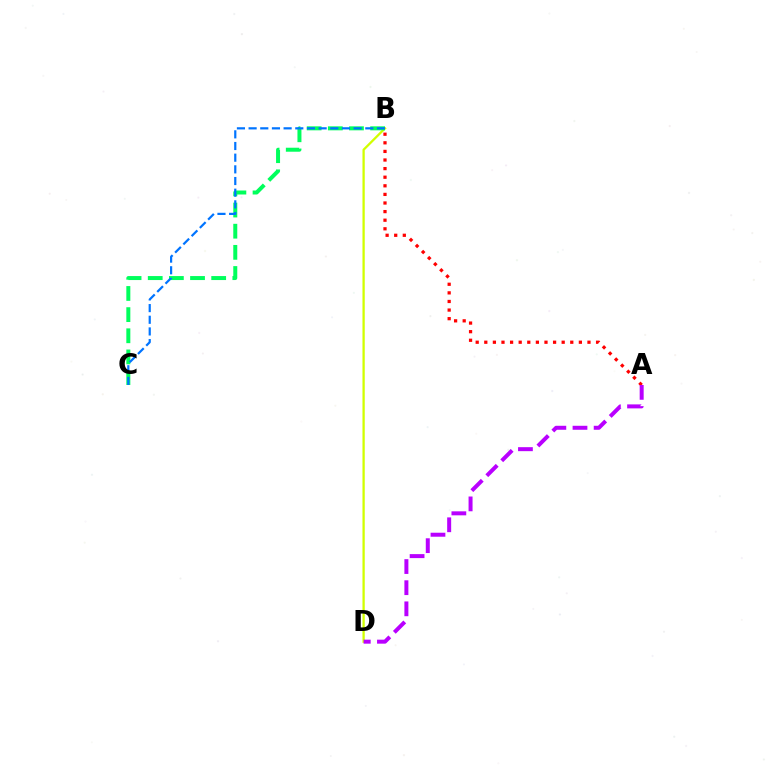{('B', 'D'): [{'color': '#d1ff00', 'line_style': 'solid', 'thickness': 1.65}], ('B', 'C'): [{'color': '#00ff5c', 'line_style': 'dashed', 'thickness': 2.87}, {'color': '#0074ff', 'line_style': 'dashed', 'thickness': 1.59}], ('A', 'B'): [{'color': '#ff0000', 'line_style': 'dotted', 'thickness': 2.34}], ('A', 'D'): [{'color': '#b900ff', 'line_style': 'dashed', 'thickness': 2.87}]}